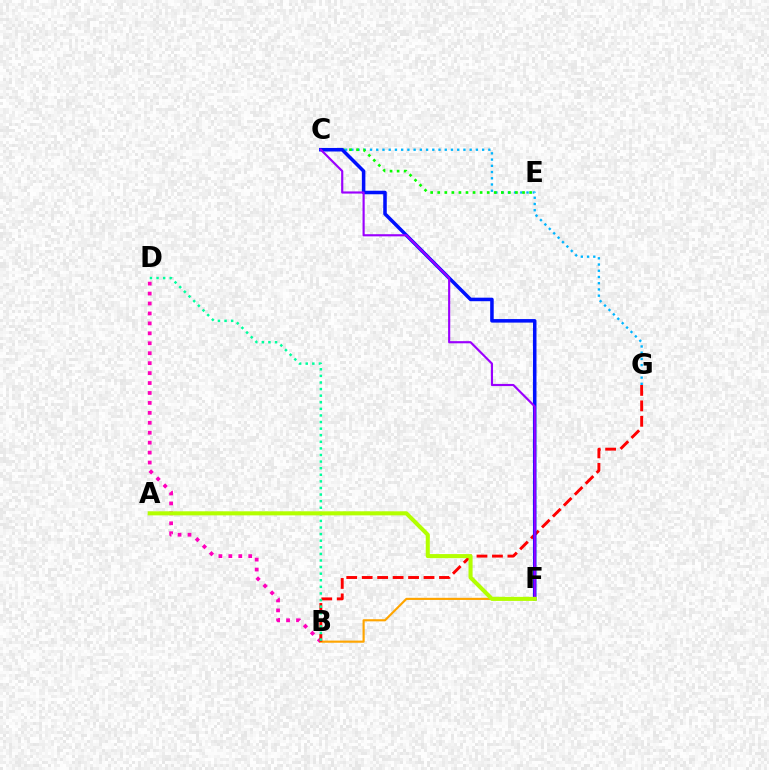{('B', 'D'): [{'color': '#ff00bd', 'line_style': 'dotted', 'thickness': 2.7}, {'color': '#00ff9d', 'line_style': 'dotted', 'thickness': 1.79}], ('C', 'G'): [{'color': '#00b5ff', 'line_style': 'dotted', 'thickness': 1.69}], ('B', 'F'): [{'color': '#ffa500', 'line_style': 'solid', 'thickness': 1.55}], ('C', 'E'): [{'color': '#08ff00', 'line_style': 'dotted', 'thickness': 1.92}], ('B', 'G'): [{'color': '#ff0000', 'line_style': 'dashed', 'thickness': 2.1}], ('C', 'F'): [{'color': '#0010ff', 'line_style': 'solid', 'thickness': 2.54}, {'color': '#9b00ff', 'line_style': 'solid', 'thickness': 1.55}], ('A', 'F'): [{'color': '#b3ff00', 'line_style': 'solid', 'thickness': 2.93}]}